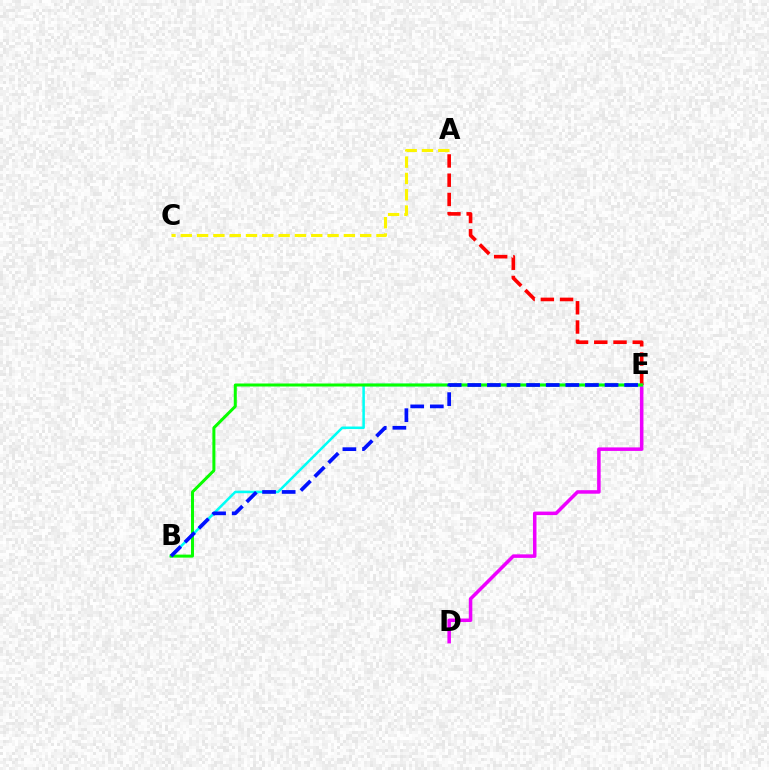{('D', 'E'): [{'color': '#ee00ff', 'line_style': 'solid', 'thickness': 2.53}], ('A', 'C'): [{'color': '#fcf500', 'line_style': 'dashed', 'thickness': 2.22}], ('A', 'E'): [{'color': '#ff0000', 'line_style': 'dashed', 'thickness': 2.61}], ('B', 'E'): [{'color': '#00fff6', 'line_style': 'solid', 'thickness': 1.82}, {'color': '#08ff00', 'line_style': 'solid', 'thickness': 2.16}, {'color': '#0010ff', 'line_style': 'dashed', 'thickness': 2.66}]}